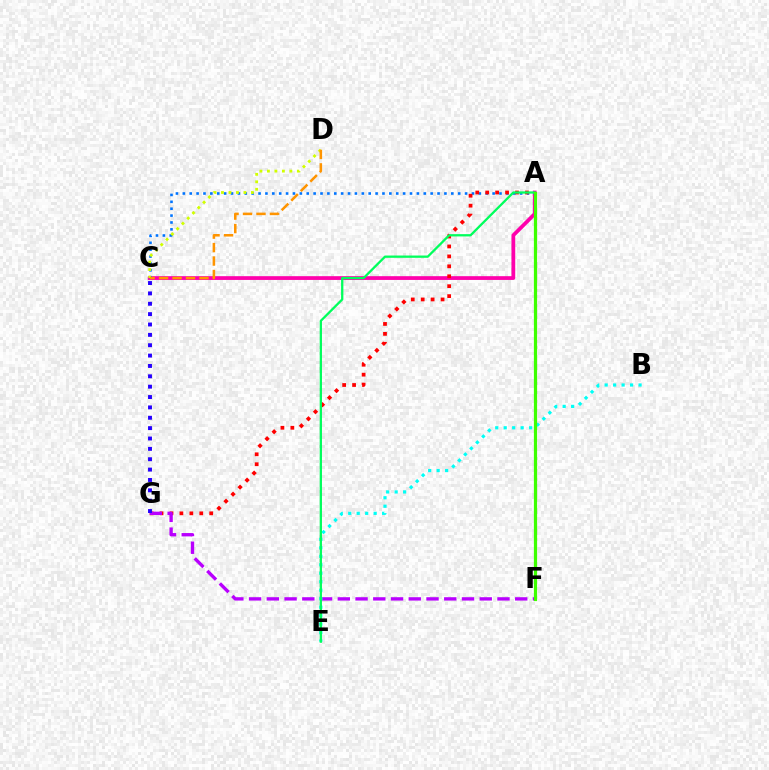{('A', 'C'): [{'color': '#ff00ac', 'line_style': 'solid', 'thickness': 2.71}, {'color': '#0074ff', 'line_style': 'dotted', 'thickness': 1.87}], ('A', 'G'): [{'color': '#ff0000', 'line_style': 'dotted', 'thickness': 2.7}], ('F', 'G'): [{'color': '#b900ff', 'line_style': 'dashed', 'thickness': 2.41}], ('B', 'E'): [{'color': '#00fff6', 'line_style': 'dotted', 'thickness': 2.3}], ('A', 'E'): [{'color': '#00ff5c', 'line_style': 'solid', 'thickness': 1.65}], ('C', 'G'): [{'color': '#2500ff', 'line_style': 'dotted', 'thickness': 2.82}], ('A', 'F'): [{'color': '#3dff00', 'line_style': 'solid', 'thickness': 2.32}], ('C', 'D'): [{'color': '#d1ff00', 'line_style': 'dotted', 'thickness': 2.03}, {'color': '#ff9400', 'line_style': 'dashed', 'thickness': 1.83}]}